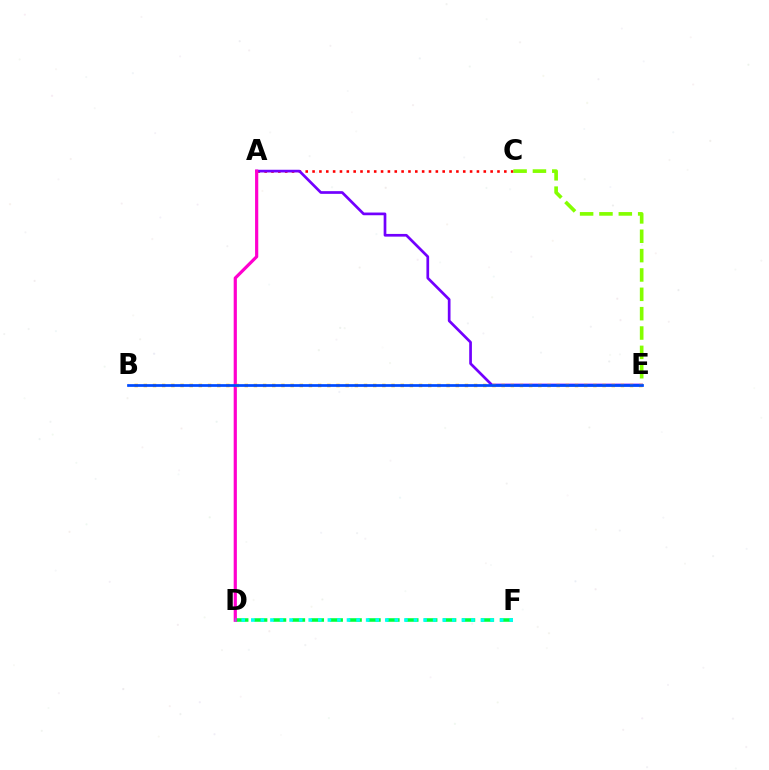{('D', 'F'): [{'color': '#00ff39', 'line_style': 'dashed', 'thickness': 2.57}, {'color': '#00fff6', 'line_style': 'dotted', 'thickness': 2.6}], ('A', 'C'): [{'color': '#ff0000', 'line_style': 'dotted', 'thickness': 1.86}], ('A', 'E'): [{'color': '#7200ff', 'line_style': 'solid', 'thickness': 1.94}], ('C', 'E'): [{'color': '#84ff00', 'line_style': 'dashed', 'thickness': 2.63}], ('A', 'D'): [{'color': '#ff00cf', 'line_style': 'solid', 'thickness': 2.3}], ('B', 'E'): [{'color': '#ffbd00', 'line_style': 'dotted', 'thickness': 2.49}, {'color': '#004bff', 'line_style': 'solid', 'thickness': 1.96}]}